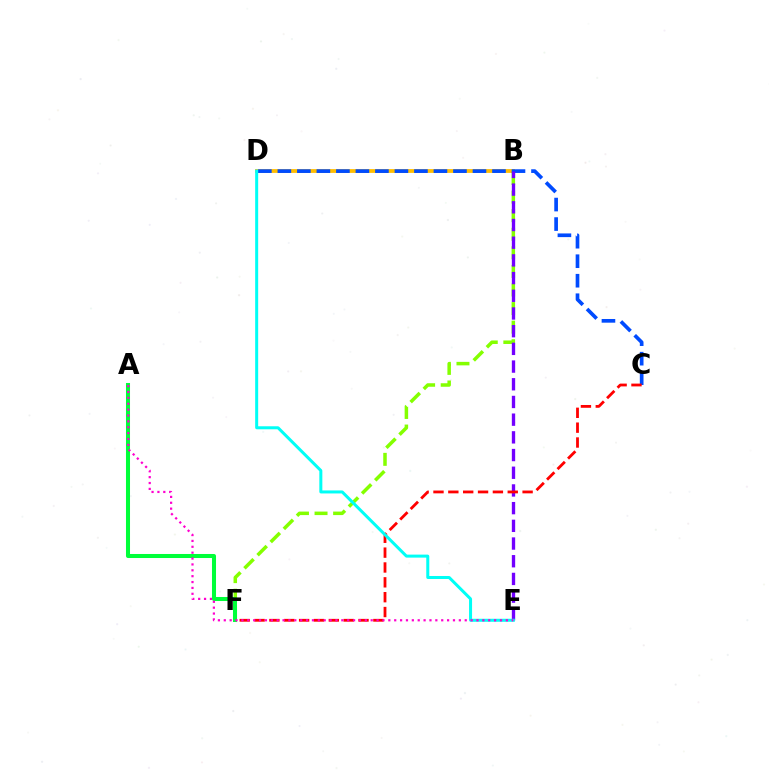{('B', 'D'): [{'color': '#ffbd00', 'line_style': 'solid', 'thickness': 2.72}], ('B', 'F'): [{'color': '#84ff00', 'line_style': 'dashed', 'thickness': 2.52}], ('C', 'D'): [{'color': '#004bff', 'line_style': 'dashed', 'thickness': 2.65}], ('B', 'E'): [{'color': '#7200ff', 'line_style': 'dashed', 'thickness': 2.4}], ('C', 'F'): [{'color': '#ff0000', 'line_style': 'dashed', 'thickness': 2.02}], ('A', 'F'): [{'color': '#00ff39', 'line_style': 'solid', 'thickness': 2.91}], ('D', 'E'): [{'color': '#00fff6', 'line_style': 'solid', 'thickness': 2.17}], ('A', 'E'): [{'color': '#ff00cf', 'line_style': 'dotted', 'thickness': 1.6}]}